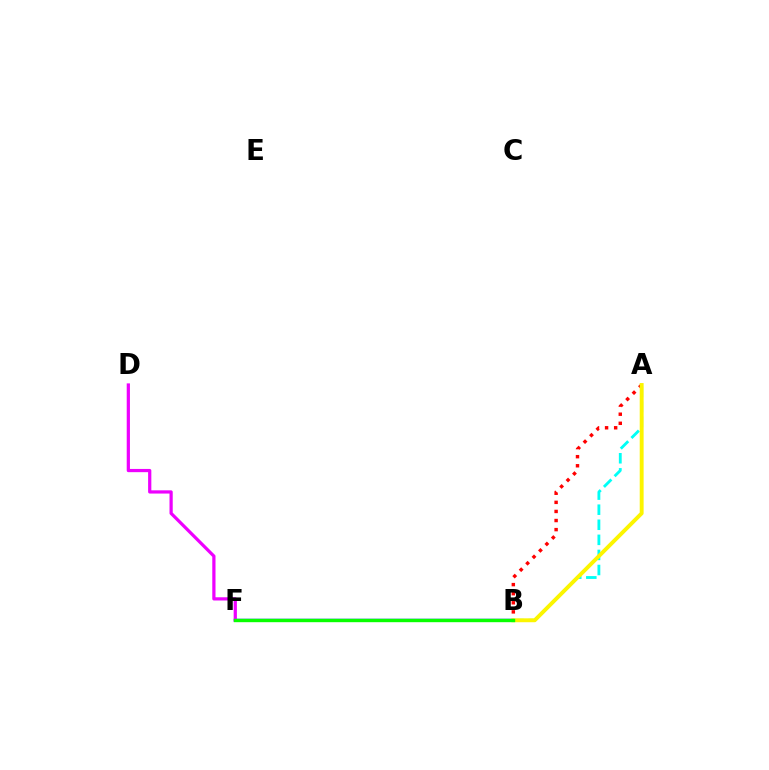{('A', 'B'): [{'color': '#ff0000', 'line_style': 'dotted', 'thickness': 2.47}, {'color': '#00fff6', 'line_style': 'dashed', 'thickness': 2.05}, {'color': '#fcf500', 'line_style': 'solid', 'thickness': 2.81}], ('B', 'F'): [{'color': '#0010ff', 'line_style': 'solid', 'thickness': 1.73}, {'color': '#08ff00', 'line_style': 'solid', 'thickness': 2.43}], ('D', 'F'): [{'color': '#ee00ff', 'line_style': 'solid', 'thickness': 2.32}]}